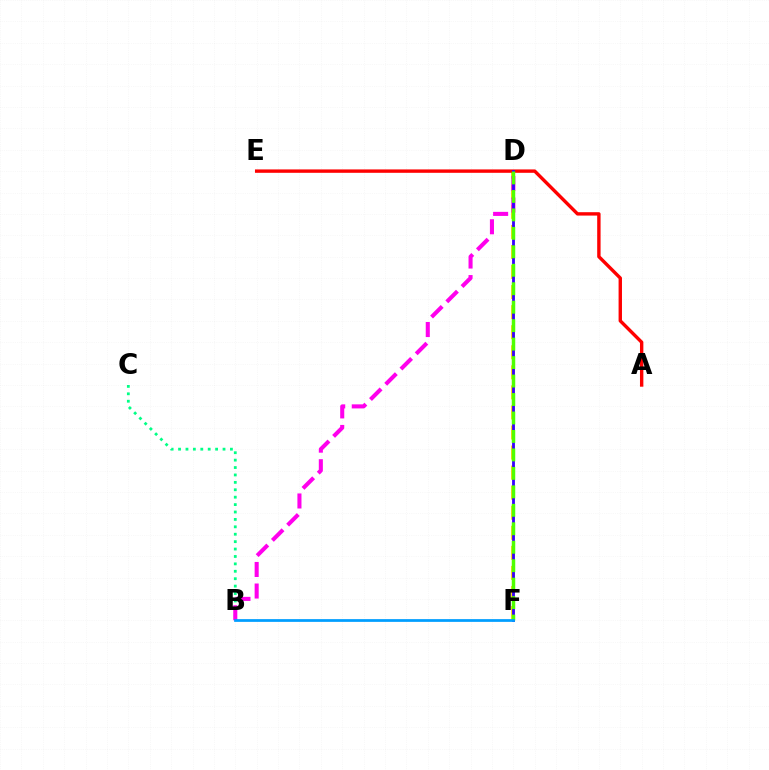{('B', 'C'): [{'color': '#00ff86', 'line_style': 'dotted', 'thickness': 2.01}], ('D', 'F'): [{'color': '#ffd500', 'line_style': 'dashed', 'thickness': 2.72}, {'color': '#3700ff', 'line_style': 'solid', 'thickness': 2.03}, {'color': '#4fff00', 'line_style': 'dashed', 'thickness': 2.51}], ('A', 'E'): [{'color': '#ff0000', 'line_style': 'solid', 'thickness': 2.44}], ('B', 'D'): [{'color': '#ff00ed', 'line_style': 'dashed', 'thickness': 2.93}], ('B', 'F'): [{'color': '#009eff', 'line_style': 'solid', 'thickness': 1.97}]}